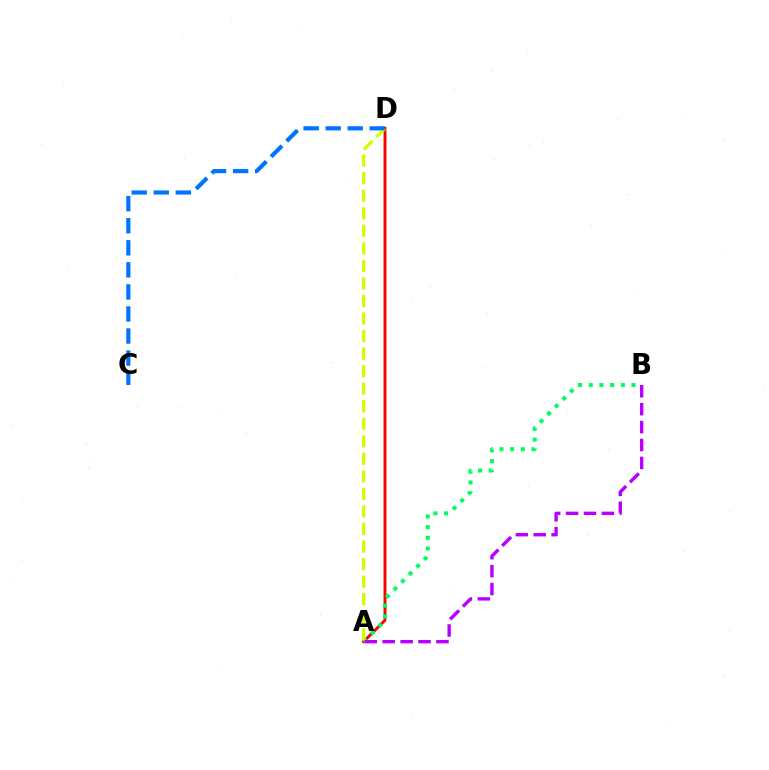{('A', 'D'): [{'color': '#ff0000', 'line_style': 'solid', 'thickness': 2.1}, {'color': '#d1ff00', 'line_style': 'dashed', 'thickness': 2.38}], ('A', 'B'): [{'color': '#00ff5c', 'line_style': 'dotted', 'thickness': 2.91}, {'color': '#b900ff', 'line_style': 'dashed', 'thickness': 2.43}], ('C', 'D'): [{'color': '#0074ff', 'line_style': 'dashed', 'thickness': 3.0}]}